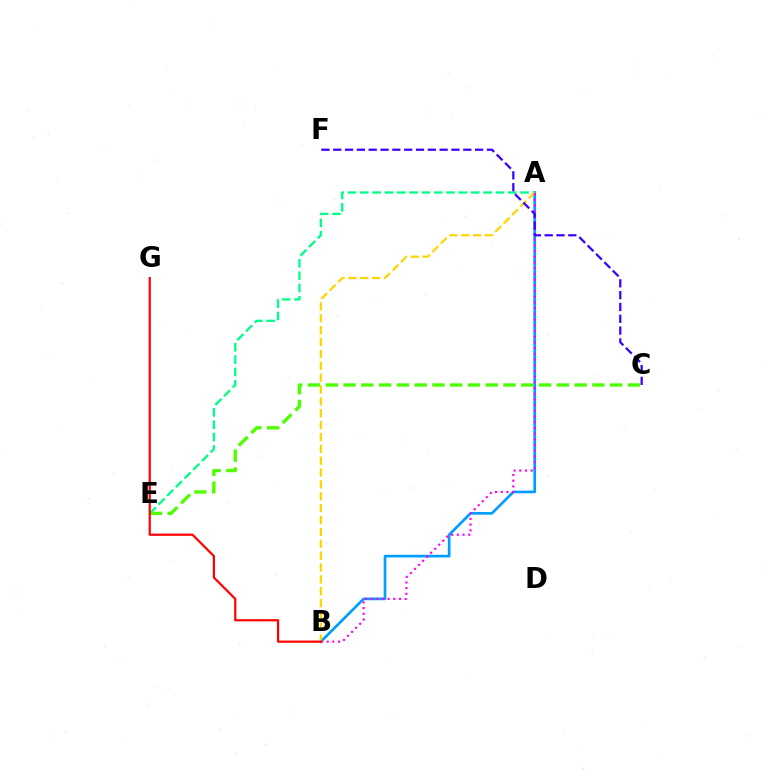{('A', 'B'): [{'color': '#009eff', 'line_style': 'solid', 'thickness': 1.93}, {'color': '#ffd500', 'line_style': 'dashed', 'thickness': 1.61}, {'color': '#ff00ed', 'line_style': 'dotted', 'thickness': 1.55}], ('A', 'E'): [{'color': '#00ff86', 'line_style': 'dashed', 'thickness': 1.67}], ('C', 'E'): [{'color': '#4fff00', 'line_style': 'dashed', 'thickness': 2.41}], ('B', 'G'): [{'color': '#ff0000', 'line_style': 'solid', 'thickness': 1.59}], ('C', 'F'): [{'color': '#3700ff', 'line_style': 'dashed', 'thickness': 1.61}]}